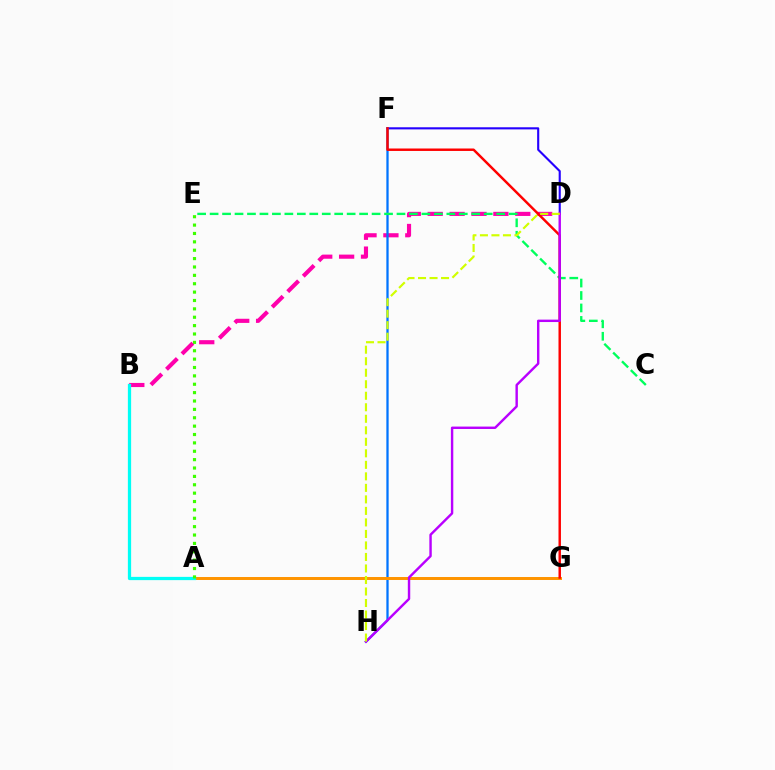{('D', 'F'): [{'color': '#2500ff', 'line_style': 'solid', 'thickness': 1.52}], ('B', 'D'): [{'color': '#ff00ac', 'line_style': 'dashed', 'thickness': 2.97}], ('F', 'H'): [{'color': '#0074ff', 'line_style': 'solid', 'thickness': 1.64}], ('A', 'G'): [{'color': '#ff9400', 'line_style': 'solid', 'thickness': 2.14}], ('C', 'E'): [{'color': '#00ff5c', 'line_style': 'dashed', 'thickness': 1.69}], ('F', 'G'): [{'color': '#ff0000', 'line_style': 'solid', 'thickness': 1.77}], ('A', 'B'): [{'color': '#00fff6', 'line_style': 'solid', 'thickness': 2.34}], ('D', 'H'): [{'color': '#b900ff', 'line_style': 'solid', 'thickness': 1.74}, {'color': '#d1ff00', 'line_style': 'dashed', 'thickness': 1.56}], ('A', 'E'): [{'color': '#3dff00', 'line_style': 'dotted', 'thickness': 2.28}]}